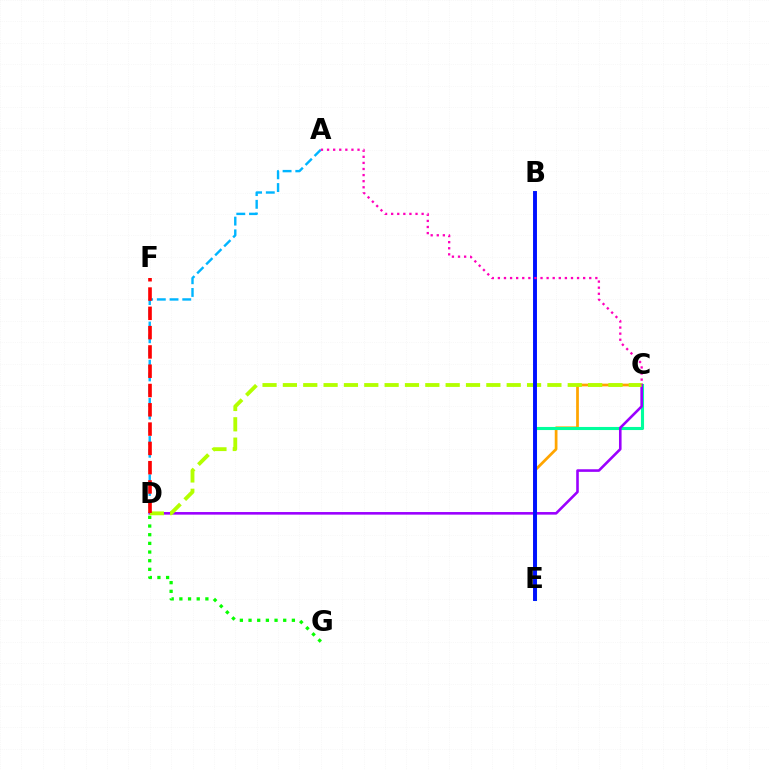{('A', 'D'): [{'color': '#00b5ff', 'line_style': 'dashed', 'thickness': 1.73}], ('C', 'E'): [{'color': '#ffa500', 'line_style': 'solid', 'thickness': 1.97}, {'color': '#00ff9d', 'line_style': 'solid', 'thickness': 2.23}], ('D', 'G'): [{'color': '#08ff00', 'line_style': 'dotted', 'thickness': 2.36}], ('C', 'D'): [{'color': '#9b00ff', 'line_style': 'solid', 'thickness': 1.87}, {'color': '#b3ff00', 'line_style': 'dashed', 'thickness': 2.76}], ('D', 'F'): [{'color': '#ff0000', 'line_style': 'dashed', 'thickness': 2.62}], ('B', 'E'): [{'color': '#0010ff', 'line_style': 'solid', 'thickness': 2.82}], ('A', 'C'): [{'color': '#ff00bd', 'line_style': 'dotted', 'thickness': 1.65}]}